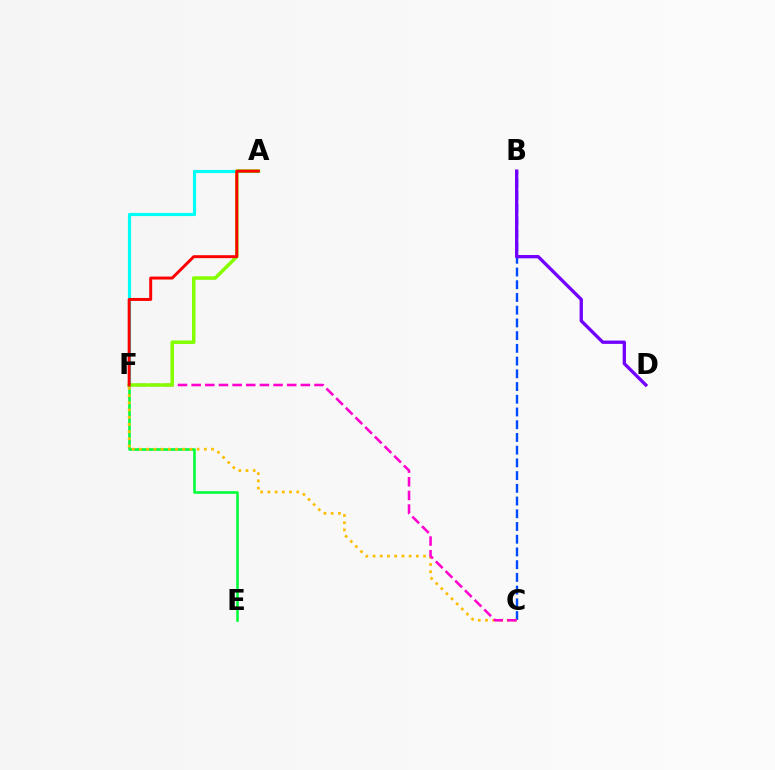{('B', 'C'): [{'color': '#004bff', 'line_style': 'dashed', 'thickness': 1.73}], ('E', 'F'): [{'color': '#00ff39', 'line_style': 'solid', 'thickness': 1.88}], ('C', 'F'): [{'color': '#ffbd00', 'line_style': 'dotted', 'thickness': 1.96}, {'color': '#ff00cf', 'line_style': 'dashed', 'thickness': 1.85}], ('A', 'F'): [{'color': '#00fff6', 'line_style': 'solid', 'thickness': 2.27}, {'color': '#84ff00', 'line_style': 'solid', 'thickness': 2.53}, {'color': '#ff0000', 'line_style': 'solid', 'thickness': 2.13}], ('B', 'D'): [{'color': '#7200ff', 'line_style': 'solid', 'thickness': 2.38}]}